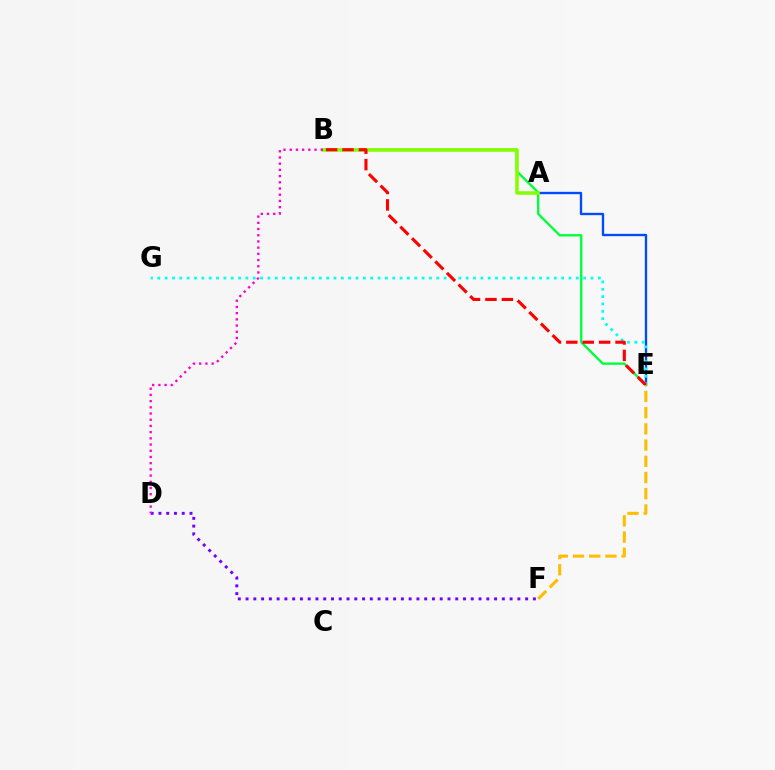{('A', 'E'): [{'color': '#004bff', 'line_style': 'solid', 'thickness': 1.69}], ('B', 'E'): [{'color': '#00ff39', 'line_style': 'solid', 'thickness': 1.68}, {'color': '#ff0000', 'line_style': 'dashed', 'thickness': 2.23}], ('A', 'B'): [{'color': '#84ff00', 'line_style': 'solid', 'thickness': 2.54}], ('D', 'F'): [{'color': '#7200ff', 'line_style': 'dotted', 'thickness': 2.11}], ('E', 'G'): [{'color': '#00fff6', 'line_style': 'dotted', 'thickness': 1.99}], ('B', 'D'): [{'color': '#ff00cf', 'line_style': 'dotted', 'thickness': 1.69}], ('E', 'F'): [{'color': '#ffbd00', 'line_style': 'dashed', 'thickness': 2.2}]}